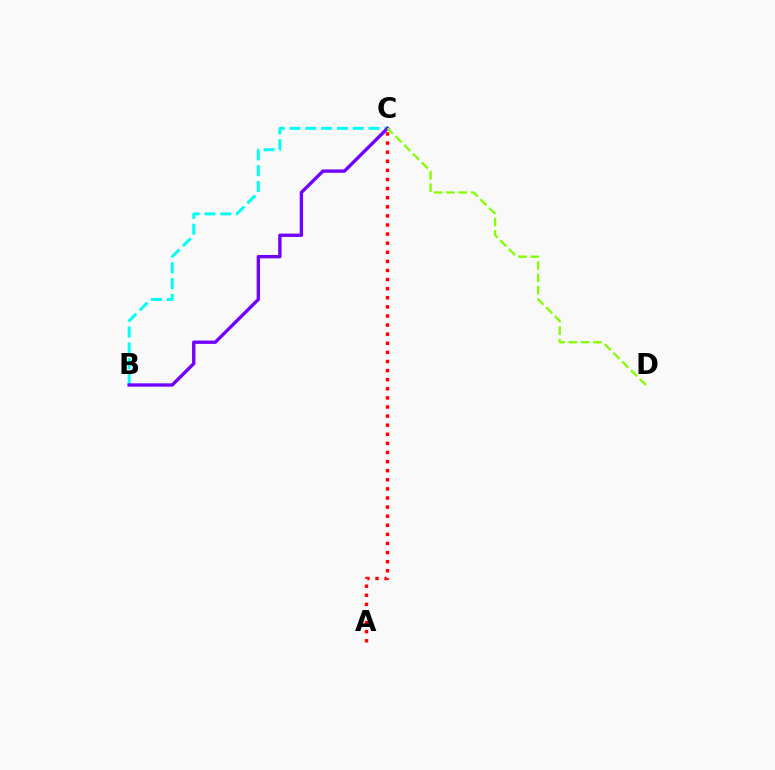{('A', 'C'): [{'color': '#ff0000', 'line_style': 'dotted', 'thickness': 2.47}], ('B', 'C'): [{'color': '#00fff6', 'line_style': 'dashed', 'thickness': 2.15}, {'color': '#7200ff', 'line_style': 'solid', 'thickness': 2.41}], ('C', 'D'): [{'color': '#84ff00', 'line_style': 'dashed', 'thickness': 1.68}]}